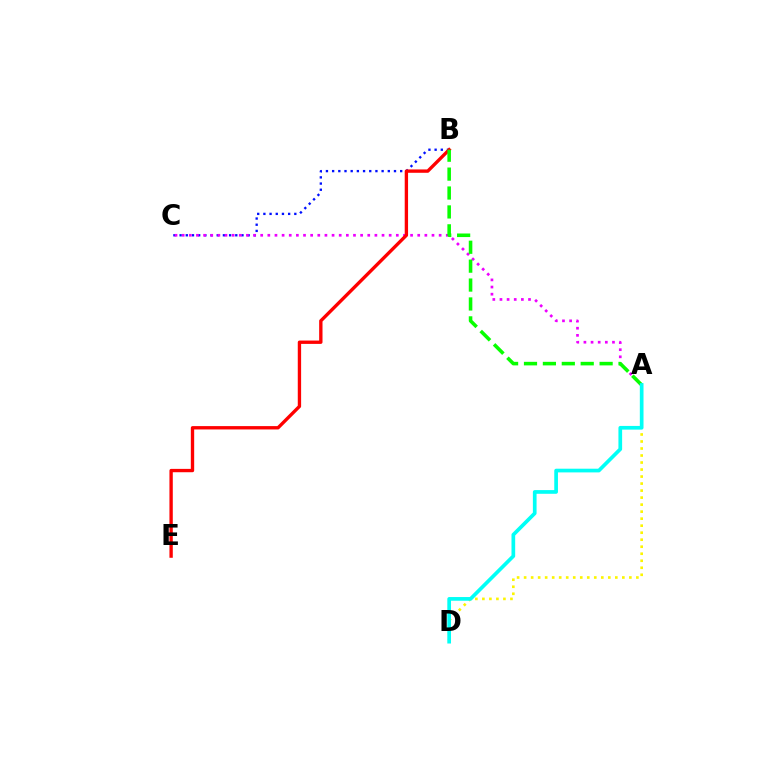{('B', 'C'): [{'color': '#0010ff', 'line_style': 'dotted', 'thickness': 1.68}], ('A', 'C'): [{'color': '#ee00ff', 'line_style': 'dotted', 'thickness': 1.94}], ('B', 'E'): [{'color': '#ff0000', 'line_style': 'solid', 'thickness': 2.41}], ('A', 'D'): [{'color': '#fcf500', 'line_style': 'dotted', 'thickness': 1.91}, {'color': '#00fff6', 'line_style': 'solid', 'thickness': 2.66}], ('A', 'B'): [{'color': '#08ff00', 'line_style': 'dashed', 'thickness': 2.57}]}